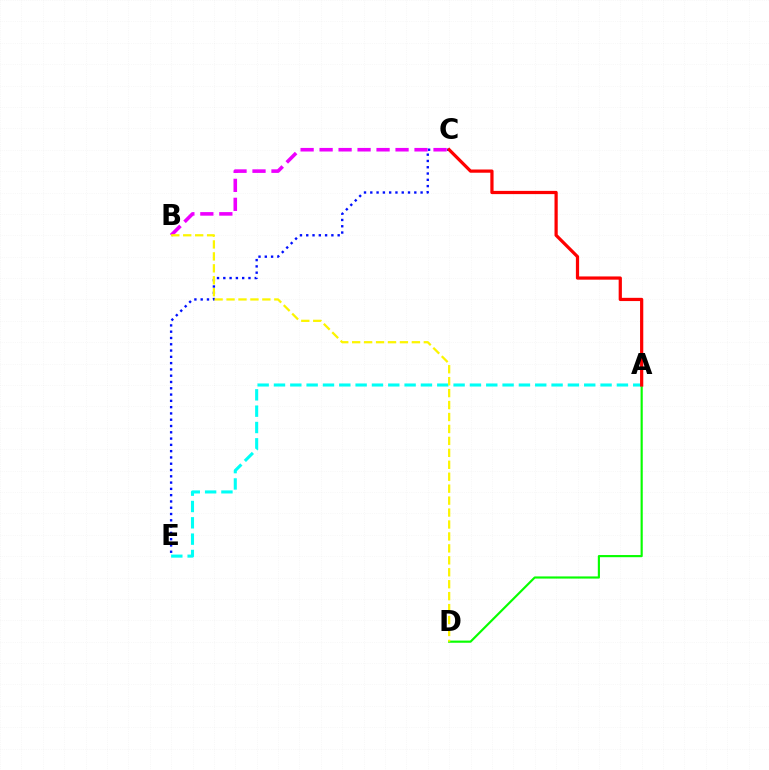{('A', 'D'): [{'color': '#08ff00', 'line_style': 'solid', 'thickness': 1.55}], ('C', 'E'): [{'color': '#0010ff', 'line_style': 'dotted', 'thickness': 1.71}], ('B', 'C'): [{'color': '#ee00ff', 'line_style': 'dashed', 'thickness': 2.58}], ('A', 'E'): [{'color': '#00fff6', 'line_style': 'dashed', 'thickness': 2.22}], ('A', 'C'): [{'color': '#ff0000', 'line_style': 'solid', 'thickness': 2.32}], ('B', 'D'): [{'color': '#fcf500', 'line_style': 'dashed', 'thickness': 1.62}]}